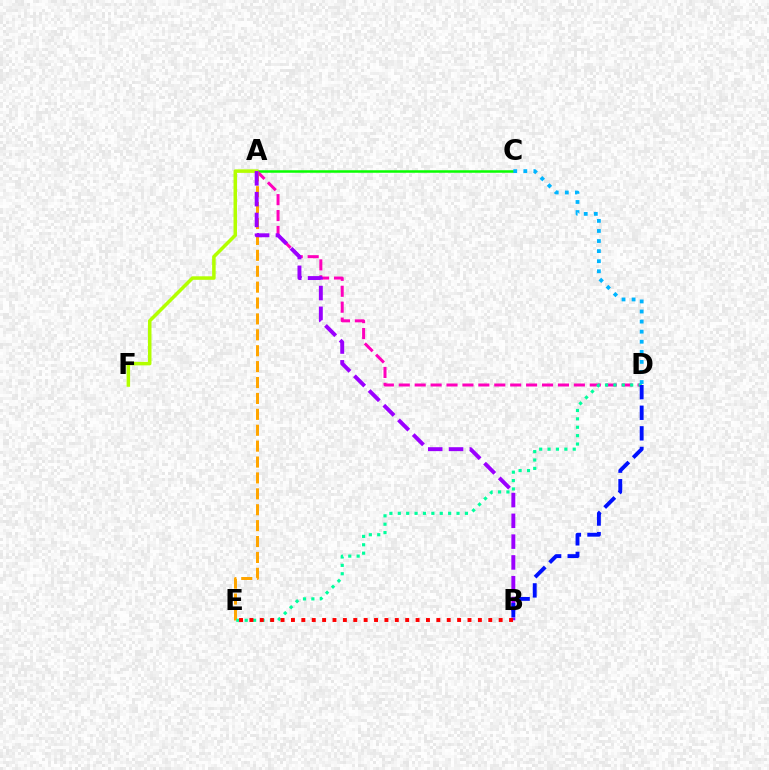{('A', 'C'): [{'color': '#08ff00', 'line_style': 'solid', 'thickness': 1.81}], ('A', 'D'): [{'color': '#ff00bd', 'line_style': 'dashed', 'thickness': 2.16}], ('A', 'F'): [{'color': '#b3ff00', 'line_style': 'solid', 'thickness': 2.53}], ('A', 'E'): [{'color': '#ffa500', 'line_style': 'dashed', 'thickness': 2.16}], ('D', 'E'): [{'color': '#00ff9d', 'line_style': 'dotted', 'thickness': 2.28}], ('A', 'B'): [{'color': '#9b00ff', 'line_style': 'dashed', 'thickness': 2.82}], ('B', 'E'): [{'color': '#ff0000', 'line_style': 'dotted', 'thickness': 2.82}], ('C', 'D'): [{'color': '#00b5ff', 'line_style': 'dotted', 'thickness': 2.74}], ('B', 'D'): [{'color': '#0010ff', 'line_style': 'dashed', 'thickness': 2.8}]}